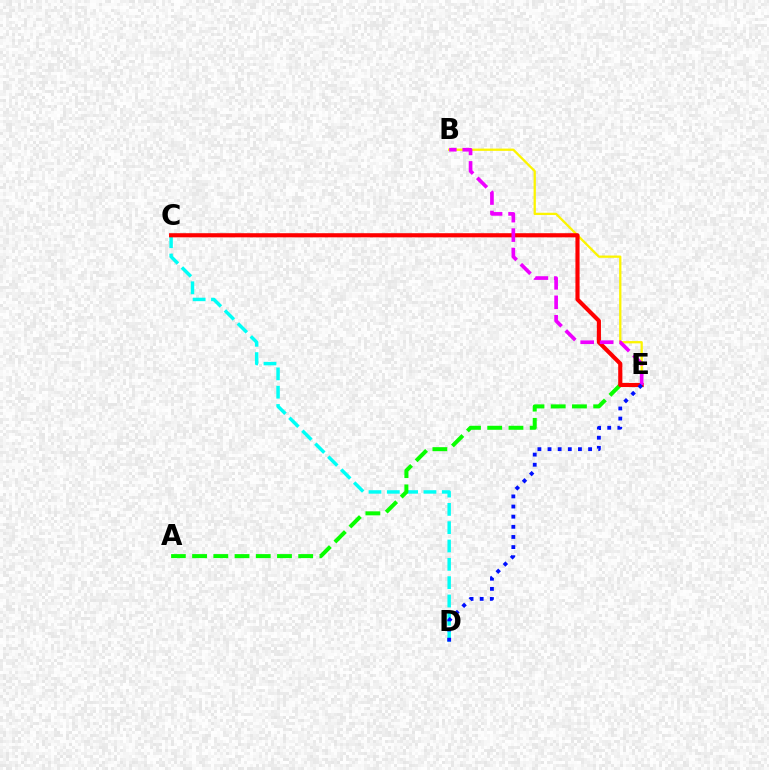{('C', 'D'): [{'color': '#00fff6', 'line_style': 'dashed', 'thickness': 2.49}], ('A', 'E'): [{'color': '#08ff00', 'line_style': 'dashed', 'thickness': 2.88}], ('B', 'E'): [{'color': '#fcf500', 'line_style': 'solid', 'thickness': 1.64}, {'color': '#ee00ff', 'line_style': 'dashed', 'thickness': 2.65}], ('C', 'E'): [{'color': '#ff0000', 'line_style': 'solid', 'thickness': 2.98}], ('D', 'E'): [{'color': '#0010ff', 'line_style': 'dotted', 'thickness': 2.75}]}